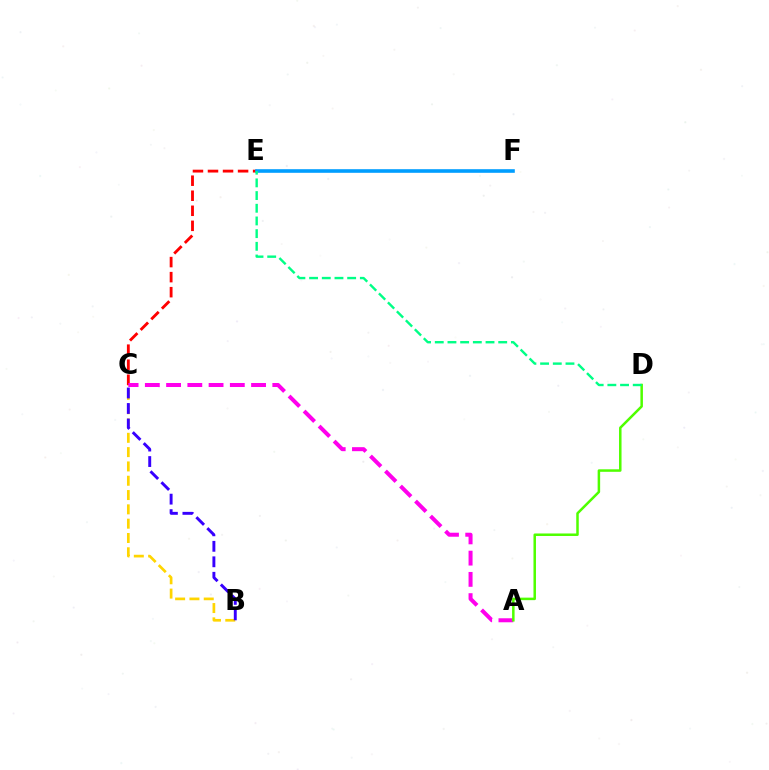{('C', 'E'): [{'color': '#ff0000', 'line_style': 'dashed', 'thickness': 2.04}], ('E', 'F'): [{'color': '#009eff', 'line_style': 'solid', 'thickness': 2.6}], ('B', 'C'): [{'color': '#ffd500', 'line_style': 'dashed', 'thickness': 1.94}, {'color': '#3700ff', 'line_style': 'dashed', 'thickness': 2.1}], ('A', 'C'): [{'color': '#ff00ed', 'line_style': 'dashed', 'thickness': 2.89}], ('A', 'D'): [{'color': '#4fff00', 'line_style': 'solid', 'thickness': 1.81}], ('D', 'E'): [{'color': '#00ff86', 'line_style': 'dashed', 'thickness': 1.72}]}